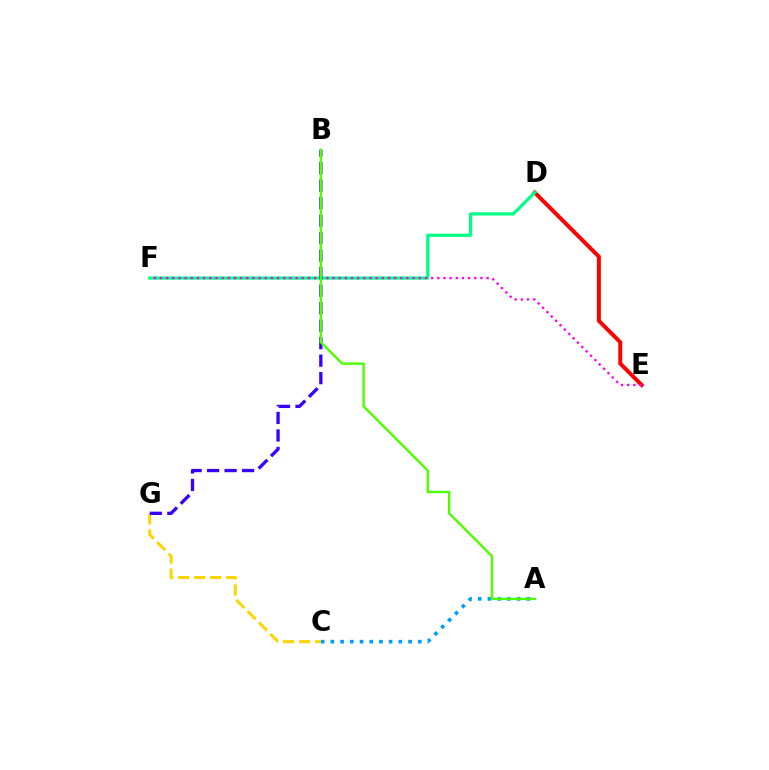{('D', 'E'): [{'color': '#ff0000', 'line_style': 'solid', 'thickness': 2.85}], ('A', 'C'): [{'color': '#009eff', 'line_style': 'dotted', 'thickness': 2.64}], ('C', 'G'): [{'color': '#ffd500', 'line_style': 'dashed', 'thickness': 2.17}], ('D', 'F'): [{'color': '#00ff86', 'line_style': 'solid', 'thickness': 2.31}], ('E', 'F'): [{'color': '#ff00ed', 'line_style': 'dotted', 'thickness': 1.67}], ('B', 'G'): [{'color': '#3700ff', 'line_style': 'dashed', 'thickness': 2.38}], ('A', 'B'): [{'color': '#4fff00', 'line_style': 'solid', 'thickness': 1.73}]}